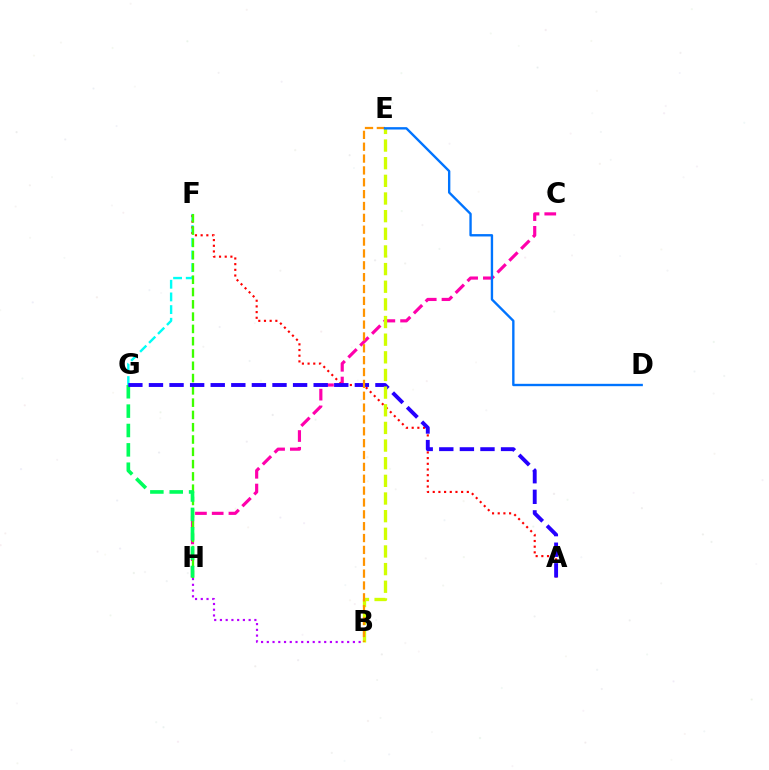{('F', 'G'): [{'color': '#00fff6', 'line_style': 'dashed', 'thickness': 1.72}], ('A', 'F'): [{'color': '#ff0000', 'line_style': 'dotted', 'thickness': 1.54}], ('C', 'H'): [{'color': '#ff00ac', 'line_style': 'dashed', 'thickness': 2.28}], ('F', 'H'): [{'color': '#3dff00', 'line_style': 'dashed', 'thickness': 1.67}], ('G', 'H'): [{'color': '#00ff5c', 'line_style': 'dashed', 'thickness': 2.63}], ('A', 'G'): [{'color': '#2500ff', 'line_style': 'dashed', 'thickness': 2.8}], ('B', 'E'): [{'color': '#d1ff00', 'line_style': 'dashed', 'thickness': 2.4}, {'color': '#ff9400', 'line_style': 'dashed', 'thickness': 1.61}], ('D', 'E'): [{'color': '#0074ff', 'line_style': 'solid', 'thickness': 1.71}], ('B', 'H'): [{'color': '#b900ff', 'line_style': 'dotted', 'thickness': 1.56}]}